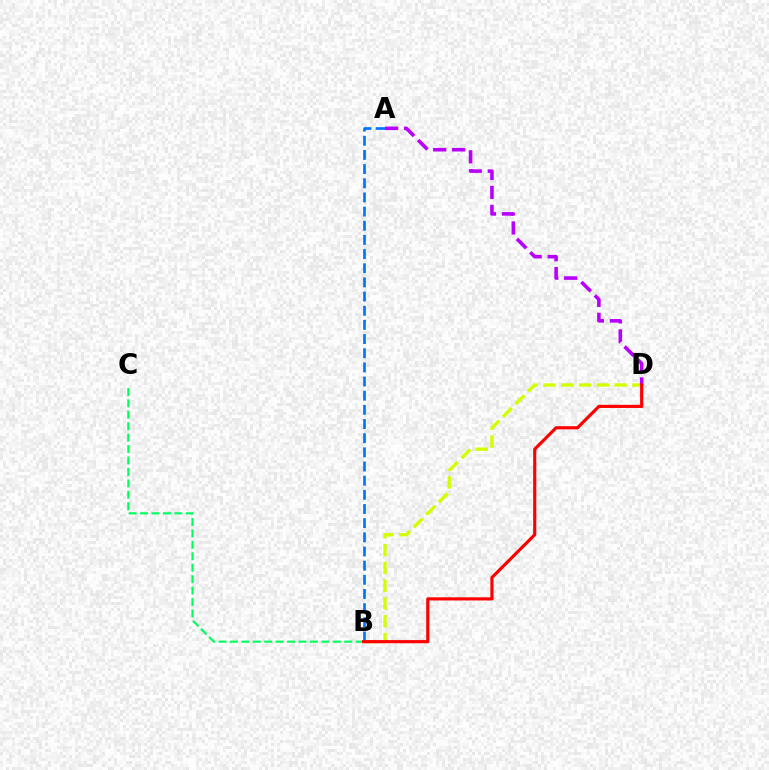{('B', 'D'): [{'color': '#d1ff00', 'line_style': 'dashed', 'thickness': 2.42}, {'color': '#ff0000', 'line_style': 'solid', 'thickness': 2.27}], ('A', 'D'): [{'color': '#b900ff', 'line_style': 'dashed', 'thickness': 2.58}], ('A', 'B'): [{'color': '#0074ff', 'line_style': 'dashed', 'thickness': 1.92}], ('B', 'C'): [{'color': '#00ff5c', 'line_style': 'dashed', 'thickness': 1.55}]}